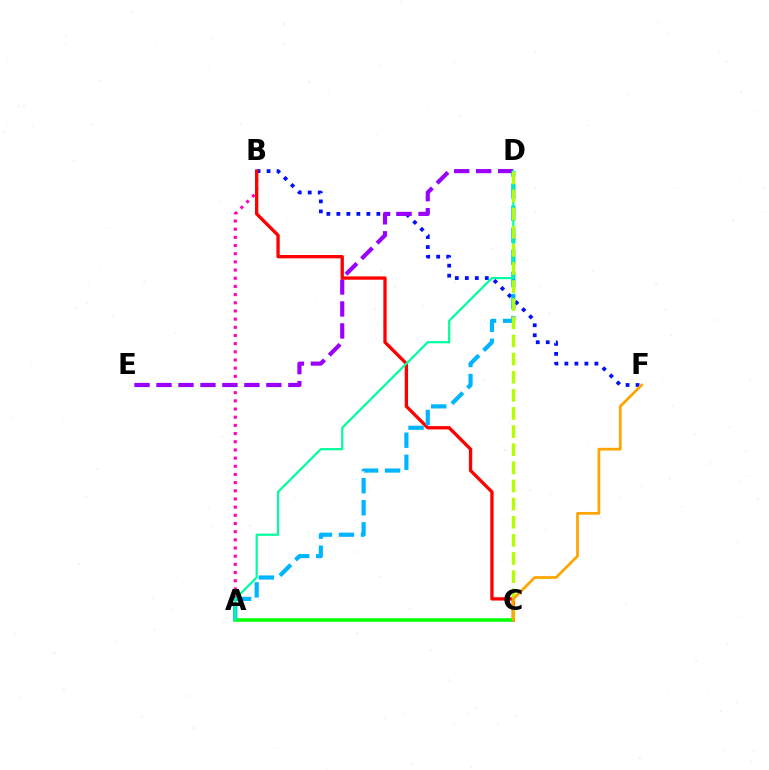{('A', 'B'): [{'color': '#ff00bd', 'line_style': 'dotted', 'thickness': 2.22}], ('B', 'F'): [{'color': '#0010ff', 'line_style': 'dotted', 'thickness': 2.72}], ('D', 'E'): [{'color': '#9b00ff', 'line_style': 'dashed', 'thickness': 2.99}], ('B', 'C'): [{'color': '#ff0000', 'line_style': 'solid', 'thickness': 2.39}], ('A', 'C'): [{'color': '#08ff00', 'line_style': 'solid', 'thickness': 2.58}], ('A', 'D'): [{'color': '#00b5ff', 'line_style': 'dashed', 'thickness': 3.0}, {'color': '#00ff9d', 'line_style': 'solid', 'thickness': 1.59}], ('C', 'D'): [{'color': '#b3ff00', 'line_style': 'dashed', 'thickness': 2.46}], ('C', 'F'): [{'color': '#ffa500', 'line_style': 'solid', 'thickness': 1.98}]}